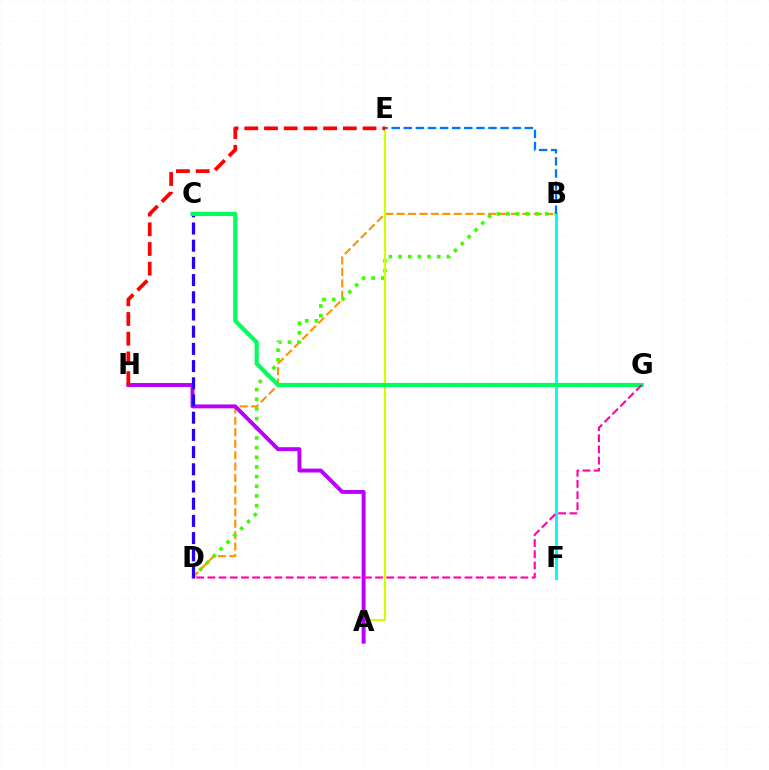{('B', 'D'): [{'color': '#ff9400', 'line_style': 'dashed', 'thickness': 1.55}, {'color': '#3dff00', 'line_style': 'dotted', 'thickness': 2.63}], ('A', 'E'): [{'color': '#d1ff00', 'line_style': 'solid', 'thickness': 1.53}], ('A', 'H'): [{'color': '#b900ff', 'line_style': 'solid', 'thickness': 2.83}], ('E', 'H'): [{'color': '#ff0000', 'line_style': 'dashed', 'thickness': 2.68}], ('B', 'F'): [{'color': '#00fff6', 'line_style': 'solid', 'thickness': 2.17}], ('C', 'D'): [{'color': '#2500ff', 'line_style': 'dashed', 'thickness': 2.34}], ('C', 'G'): [{'color': '#00ff5c', 'line_style': 'solid', 'thickness': 2.99}], ('B', 'E'): [{'color': '#0074ff', 'line_style': 'dashed', 'thickness': 1.64}], ('D', 'G'): [{'color': '#ff00ac', 'line_style': 'dashed', 'thickness': 1.52}]}